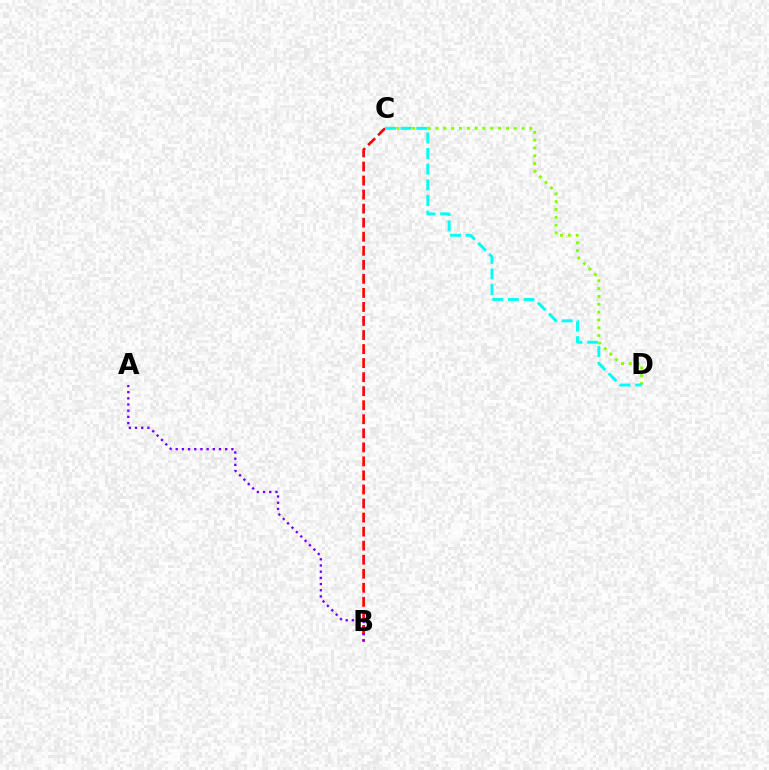{('B', 'C'): [{'color': '#ff0000', 'line_style': 'dashed', 'thickness': 1.91}], ('A', 'B'): [{'color': '#7200ff', 'line_style': 'dotted', 'thickness': 1.68}], ('C', 'D'): [{'color': '#84ff00', 'line_style': 'dotted', 'thickness': 2.12}, {'color': '#00fff6', 'line_style': 'dashed', 'thickness': 2.12}]}